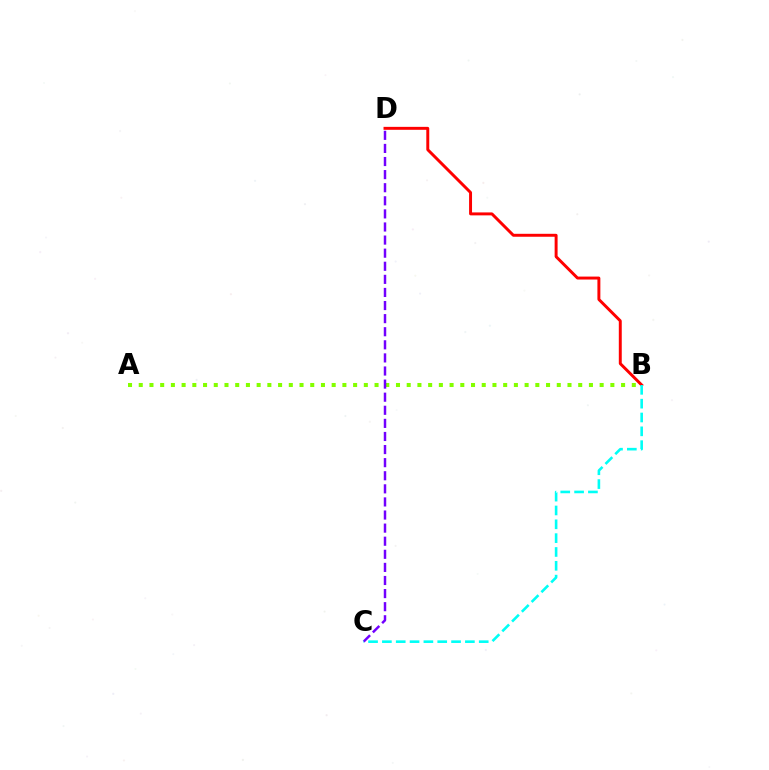{('A', 'B'): [{'color': '#84ff00', 'line_style': 'dotted', 'thickness': 2.91}], ('C', 'D'): [{'color': '#7200ff', 'line_style': 'dashed', 'thickness': 1.78}], ('B', 'D'): [{'color': '#ff0000', 'line_style': 'solid', 'thickness': 2.12}], ('B', 'C'): [{'color': '#00fff6', 'line_style': 'dashed', 'thickness': 1.88}]}